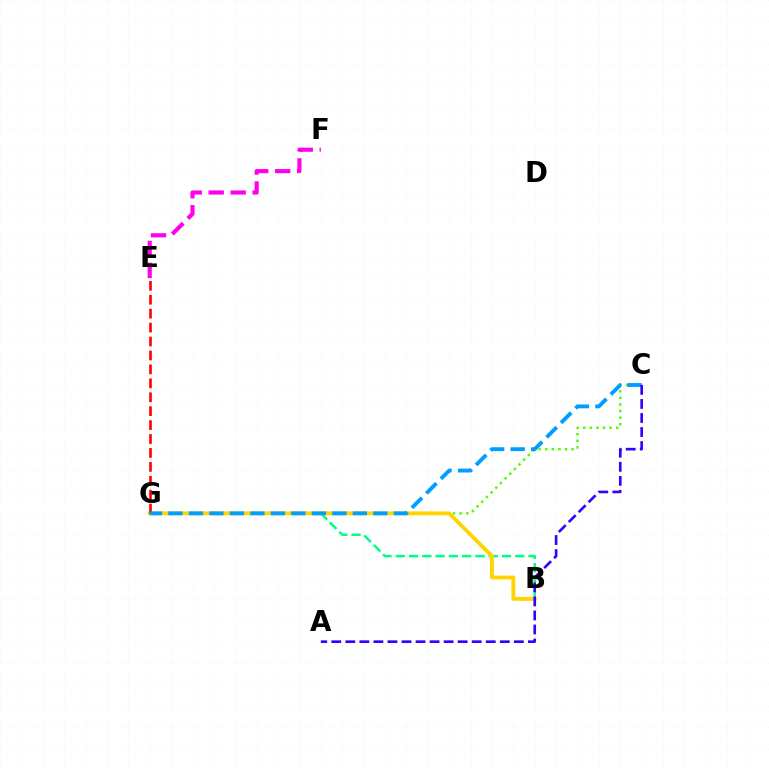{('C', 'G'): [{'color': '#4fff00', 'line_style': 'dotted', 'thickness': 1.79}, {'color': '#009eff', 'line_style': 'dashed', 'thickness': 2.78}], ('B', 'G'): [{'color': '#00ff86', 'line_style': 'dashed', 'thickness': 1.8}, {'color': '#ffd500', 'line_style': 'solid', 'thickness': 2.79}], ('E', 'F'): [{'color': '#ff00ed', 'line_style': 'dashed', 'thickness': 2.98}], ('E', 'G'): [{'color': '#ff0000', 'line_style': 'dashed', 'thickness': 1.89}], ('A', 'C'): [{'color': '#3700ff', 'line_style': 'dashed', 'thickness': 1.91}]}